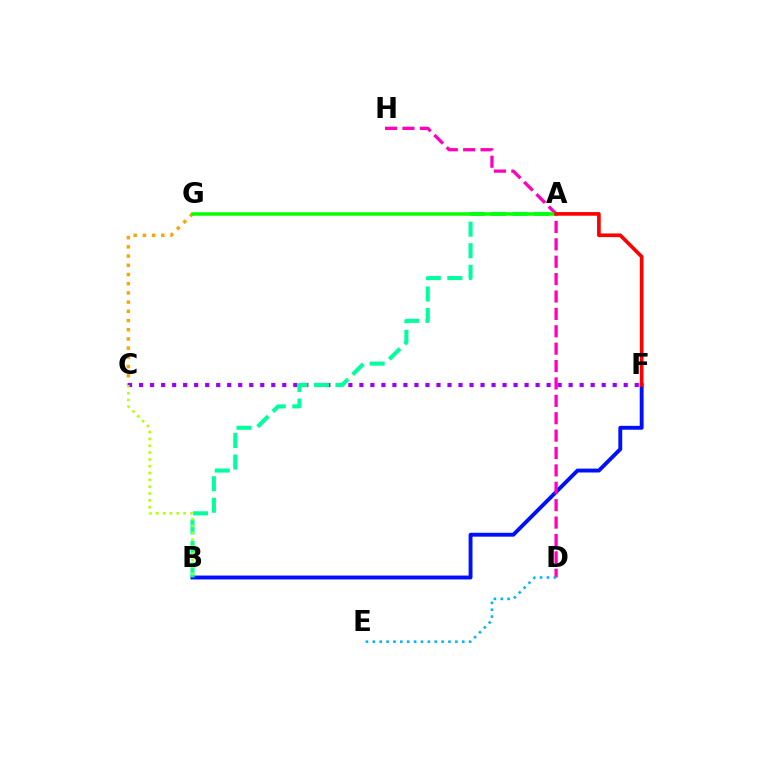{('C', 'G'): [{'color': '#ffa500', 'line_style': 'dotted', 'thickness': 2.5}], ('C', 'F'): [{'color': '#9b00ff', 'line_style': 'dotted', 'thickness': 2.99}], ('B', 'F'): [{'color': '#0010ff', 'line_style': 'solid', 'thickness': 2.8}], ('A', 'B'): [{'color': '#00ff9d', 'line_style': 'dashed', 'thickness': 2.92}], ('D', 'H'): [{'color': '#ff00bd', 'line_style': 'dashed', 'thickness': 2.36}], ('D', 'E'): [{'color': '#00b5ff', 'line_style': 'dotted', 'thickness': 1.87}], ('B', 'C'): [{'color': '#b3ff00', 'line_style': 'dotted', 'thickness': 1.86}], ('A', 'G'): [{'color': '#08ff00', 'line_style': 'solid', 'thickness': 2.53}], ('A', 'F'): [{'color': '#ff0000', 'line_style': 'solid', 'thickness': 2.63}]}